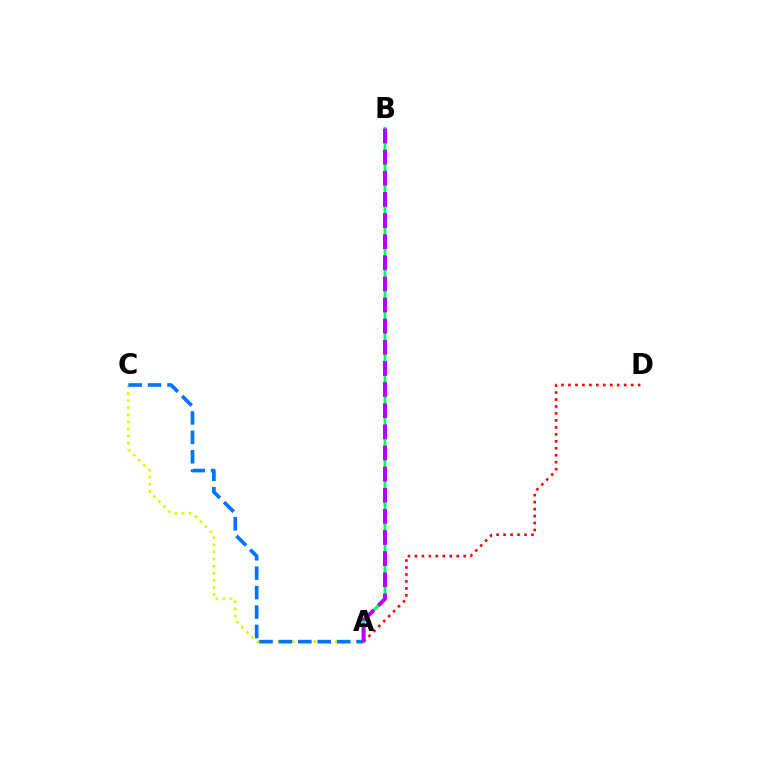{('A', 'B'): [{'color': '#00ff5c', 'line_style': 'solid', 'thickness': 2.03}, {'color': '#b900ff', 'line_style': 'dashed', 'thickness': 2.87}], ('A', 'C'): [{'color': '#d1ff00', 'line_style': 'dotted', 'thickness': 1.93}, {'color': '#0074ff', 'line_style': 'dashed', 'thickness': 2.64}], ('A', 'D'): [{'color': '#ff0000', 'line_style': 'dotted', 'thickness': 1.89}]}